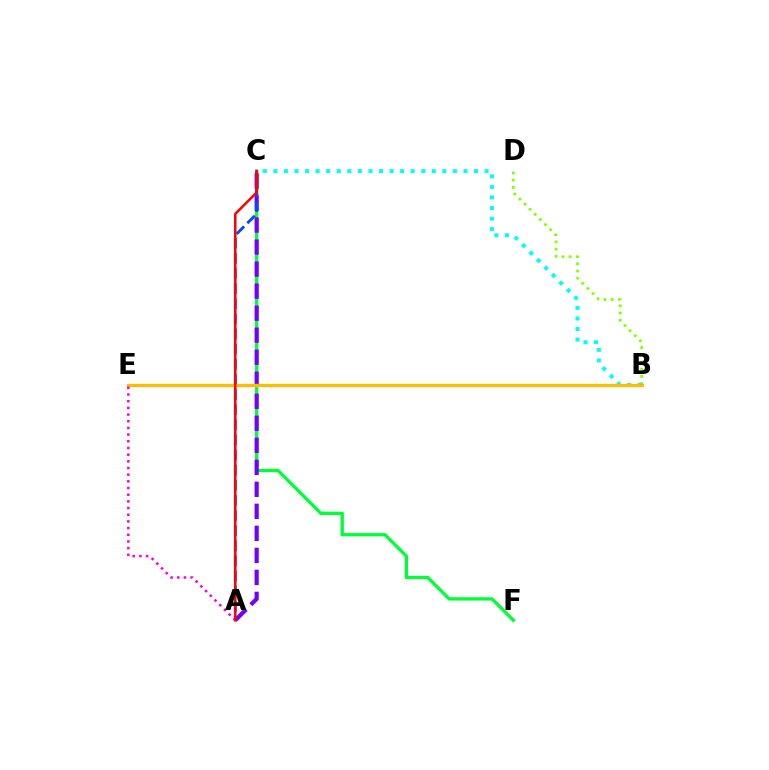{('C', 'F'): [{'color': '#00ff39', 'line_style': 'solid', 'thickness': 2.39}], ('B', 'D'): [{'color': '#84ff00', 'line_style': 'dotted', 'thickness': 1.96}], ('B', 'C'): [{'color': '#00fff6', 'line_style': 'dotted', 'thickness': 2.87}], ('A', 'C'): [{'color': '#7200ff', 'line_style': 'dashed', 'thickness': 2.99}, {'color': '#004bff', 'line_style': 'dashed', 'thickness': 2.06}, {'color': '#ff0000', 'line_style': 'solid', 'thickness': 1.82}], ('B', 'E'): [{'color': '#ffbd00', 'line_style': 'solid', 'thickness': 2.33}], ('A', 'E'): [{'color': '#ff00cf', 'line_style': 'dotted', 'thickness': 1.81}]}